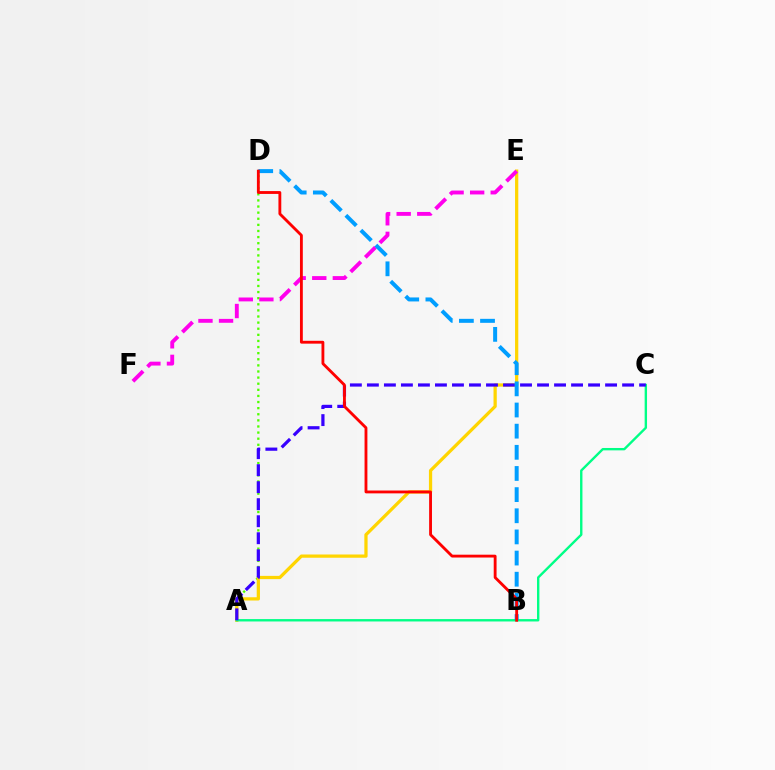{('A', 'D'): [{'color': '#4fff00', 'line_style': 'dotted', 'thickness': 1.66}], ('A', 'E'): [{'color': '#ffd500', 'line_style': 'solid', 'thickness': 2.34}], ('A', 'C'): [{'color': '#00ff86', 'line_style': 'solid', 'thickness': 1.71}, {'color': '#3700ff', 'line_style': 'dashed', 'thickness': 2.31}], ('E', 'F'): [{'color': '#ff00ed', 'line_style': 'dashed', 'thickness': 2.79}], ('B', 'D'): [{'color': '#009eff', 'line_style': 'dashed', 'thickness': 2.87}, {'color': '#ff0000', 'line_style': 'solid', 'thickness': 2.05}]}